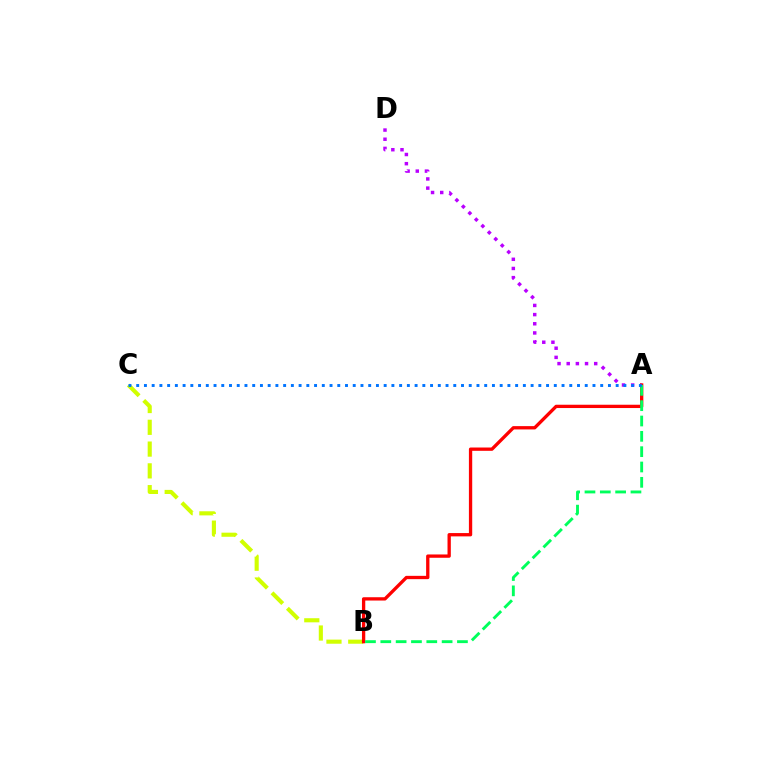{('B', 'C'): [{'color': '#d1ff00', 'line_style': 'dashed', 'thickness': 2.96}], ('A', 'D'): [{'color': '#b900ff', 'line_style': 'dotted', 'thickness': 2.49}], ('A', 'B'): [{'color': '#ff0000', 'line_style': 'solid', 'thickness': 2.38}, {'color': '#00ff5c', 'line_style': 'dashed', 'thickness': 2.08}], ('A', 'C'): [{'color': '#0074ff', 'line_style': 'dotted', 'thickness': 2.1}]}